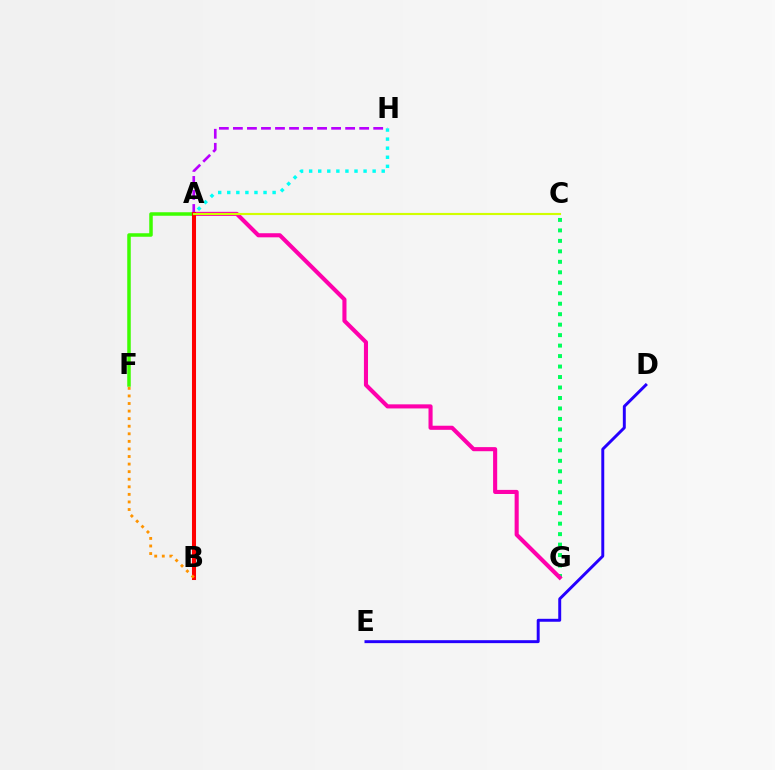{('D', 'E'): [{'color': '#2500ff', 'line_style': 'solid', 'thickness': 2.12}], ('C', 'G'): [{'color': '#00ff5c', 'line_style': 'dotted', 'thickness': 2.85}], ('A', 'G'): [{'color': '#ff00ac', 'line_style': 'solid', 'thickness': 2.95}], ('A', 'B'): [{'color': '#0074ff', 'line_style': 'dotted', 'thickness': 2.09}, {'color': '#ff0000', 'line_style': 'solid', 'thickness': 2.91}], ('A', 'H'): [{'color': '#b900ff', 'line_style': 'dashed', 'thickness': 1.91}, {'color': '#00fff6', 'line_style': 'dotted', 'thickness': 2.46}], ('A', 'F'): [{'color': '#3dff00', 'line_style': 'solid', 'thickness': 2.52}], ('B', 'F'): [{'color': '#ff9400', 'line_style': 'dotted', 'thickness': 2.06}], ('A', 'C'): [{'color': '#d1ff00', 'line_style': 'solid', 'thickness': 1.54}]}